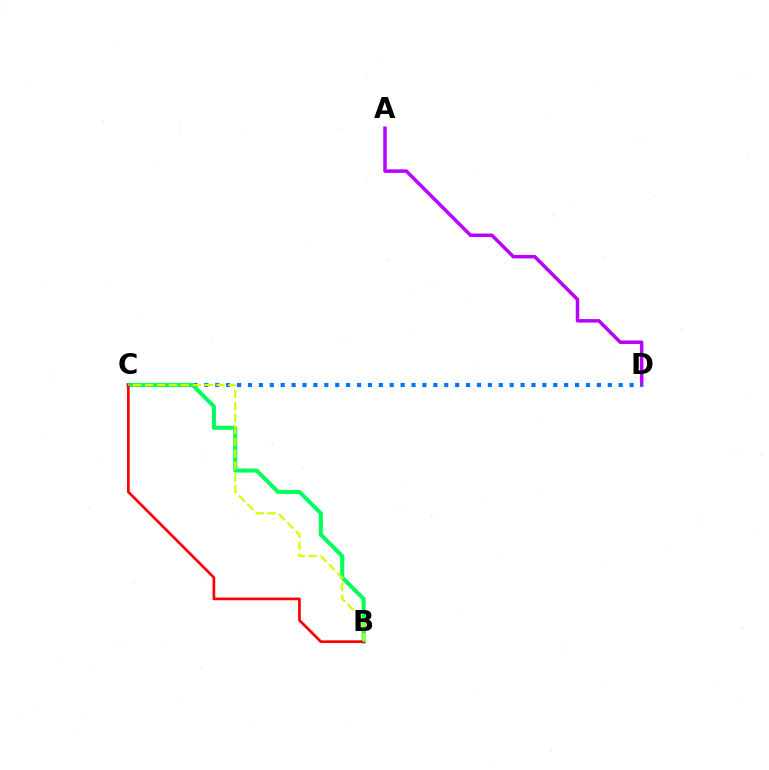{('A', 'D'): [{'color': '#b900ff', 'line_style': 'solid', 'thickness': 2.52}], ('C', 'D'): [{'color': '#0074ff', 'line_style': 'dotted', 'thickness': 2.96}], ('B', 'C'): [{'color': '#00ff5c', 'line_style': 'solid', 'thickness': 2.92}, {'color': '#ff0000', 'line_style': 'solid', 'thickness': 1.94}, {'color': '#d1ff00', 'line_style': 'dashed', 'thickness': 1.62}]}